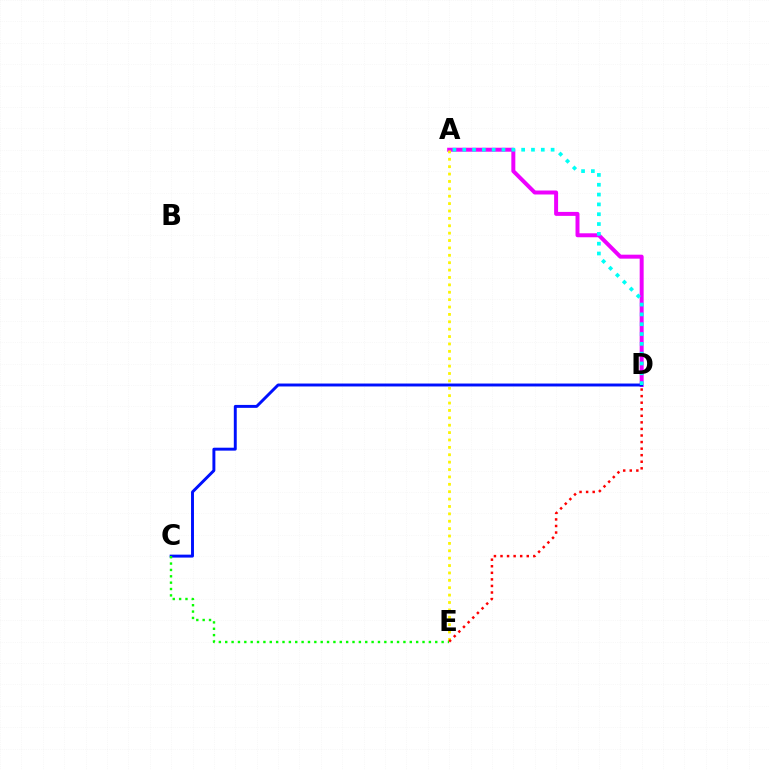{('A', 'D'): [{'color': '#ee00ff', 'line_style': 'solid', 'thickness': 2.86}, {'color': '#00fff6', 'line_style': 'dotted', 'thickness': 2.67}], ('C', 'D'): [{'color': '#0010ff', 'line_style': 'solid', 'thickness': 2.11}], ('A', 'E'): [{'color': '#fcf500', 'line_style': 'dotted', 'thickness': 2.01}], ('D', 'E'): [{'color': '#ff0000', 'line_style': 'dotted', 'thickness': 1.78}], ('C', 'E'): [{'color': '#08ff00', 'line_style': 'dotted', 'thickness': 1.73}]}